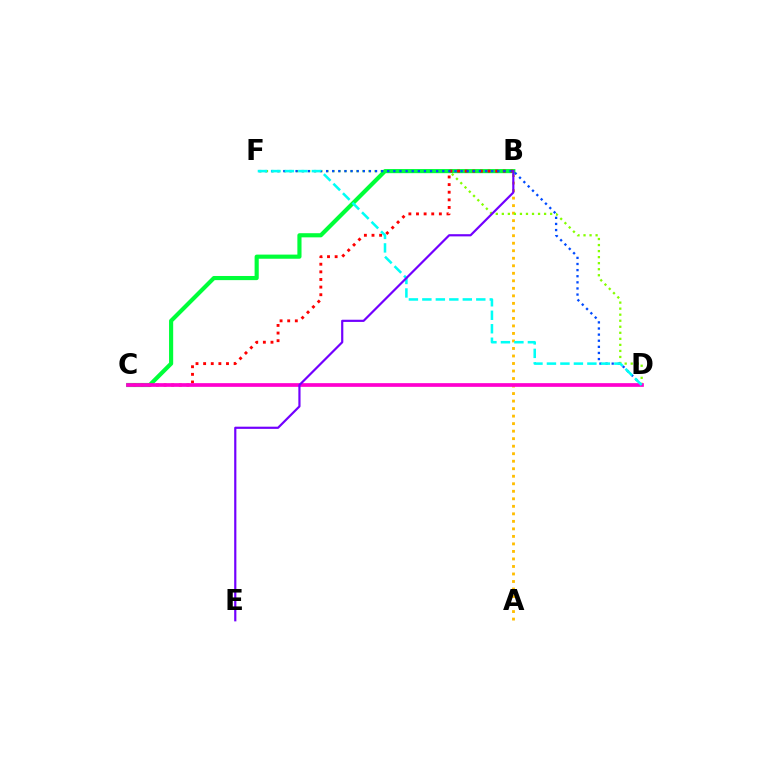{('A', 'B'): [{'color': '#ffbd00', 'line_style': 'dotted', 'thickness': 2.04}], ('D', 'F'): [{'color': '#84ff00', 'line_style': 'dotted', 'thickness': 1.64}, {'color': '#004bff', 'line_style': 'dotted', 'thickness': 1.66}, {'color': '#00fff6', 'line_style': 'dashed', 'thickness': 1.83}], ('B', 'C'): [{'color': '#00ff39', 'line_style': 'solid', 'thickness': 2.98}, {'color': '#ff0000', 'line_style': 'dotted', 'thickness': 2.07}], ('C', 'D'): [{'color': '#ff00cf', 'line_style': 'solid', 'thickness': 2.67}], ('B', 'E'): [{'color': '#7200ff', 'line_style': 'solid', 'thickness': 1.57}]}